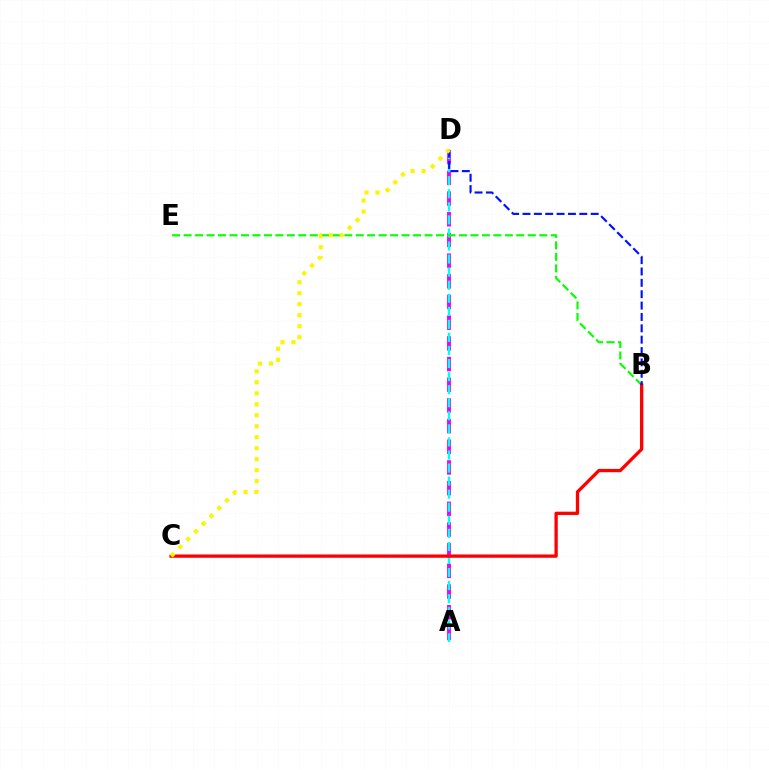{('A', 'D'): [{'color': '#ee00ff', 'line_style': 'dashed', 'thickness': 2.81}, {'color': '#00fff6', 'line_style': 'dashed', 'thickness': 1.77}], ('B', 'E'): [{'color': '#08ff00', 'line_style': 'dashed', 'thickness': 1.56}], ('B', 'C'): [{'color': '#ff0000', 'line_style': 'solid', 'thickness': 2.38}], ('B', 'D'): [{'color': '#0010ff', 'line_style': 'dashed', 'thickness': 1.54}], ('C', 'D'): [{'color': '#fcf500', 'line_style': 'dotted', 'thickness': 2.98}]}